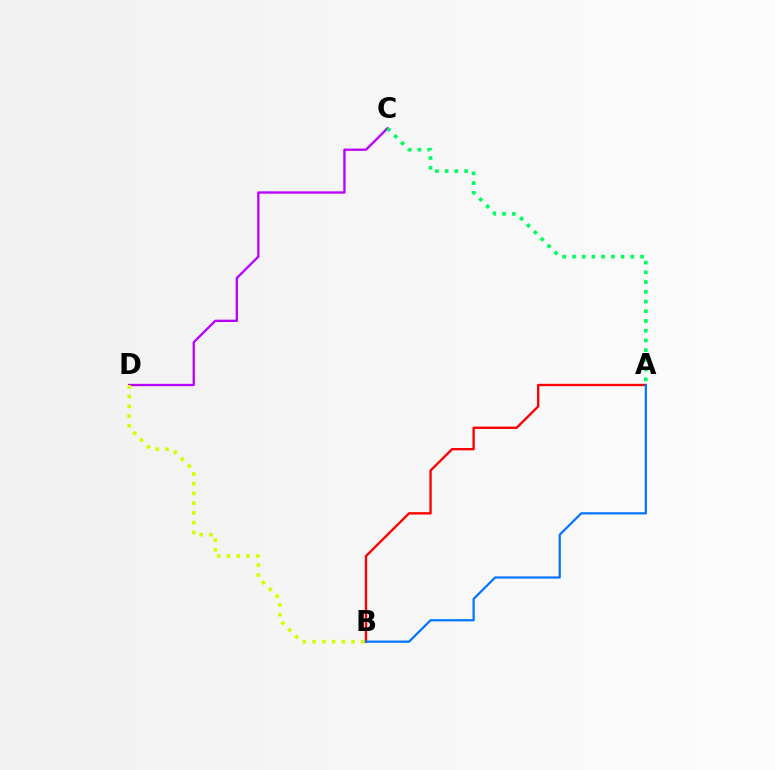{('C', 'D'): [{'color': '#b900ff', 'line_style': 'solid', 'thickness': 1.66}], ('A', 'C'): [{'color': '#00ff5c', 'line_style': 'dotted', 'thickness': 2.64}], ('B', 'D'): [{'color': '#d1ff00', 'line_style': 'dotted', 'thickness': 2.65}], ('A', 'B'): [{'color': '#ff0000', 'line_style': 'solid', 'thickness': 1.7}, {'color': '#0074ff', 'line_style': 'solid', 'thickness': 1.59}]}